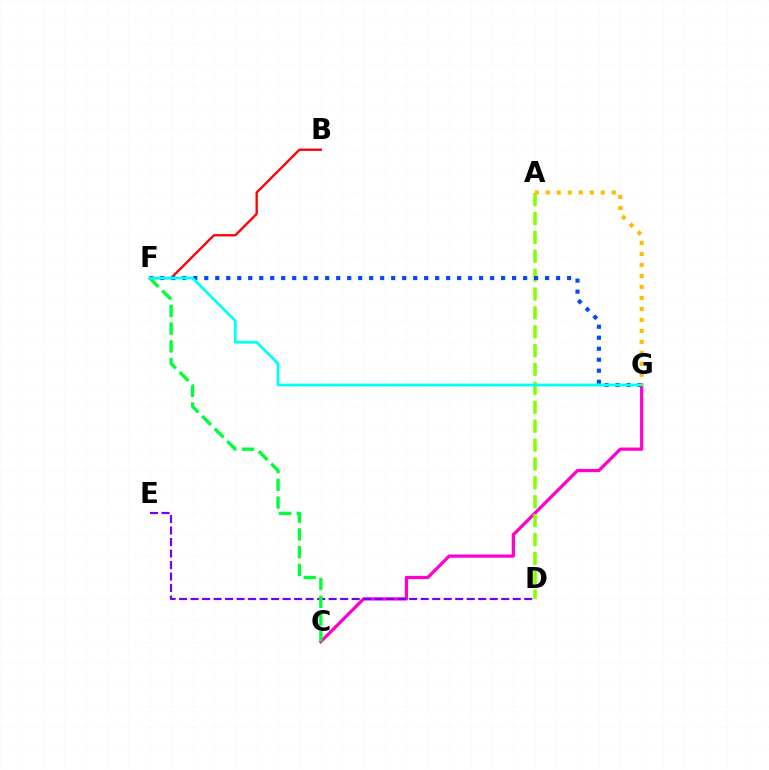{('C', 'G'): [{'color': '#ff00cf', 'line_style': 'solid', 'thickness': 2.33}], ('B', 'F'): [{'color': '#ff0000', 'line_style': 'solid', 'thickness': 1.68}], ('D', 'E'): [{'color': '#7200ff', 'line_style': 'dashed', 'thickness': 1.56}], ('A', 'D'): [{'color': '#84ff00', 'line_style': 'dashed', 'thickness': 2.57}], ('F', 'G'): [{'color': '#004bff', 'line_style': 'dotted', 'thickness': 2.99}, {'color': '#00fff6', 'line_style': 'solid', 'thickness': 1.97}], ('C', 'F'): [{'color': '#00ff39', 'line_style': 'dashed', 'thickness': 2.41}], ('A', 'G'): [{'color': '#ffbd00', 'line_style': 'dotted', 'thickness': 2.99}]}